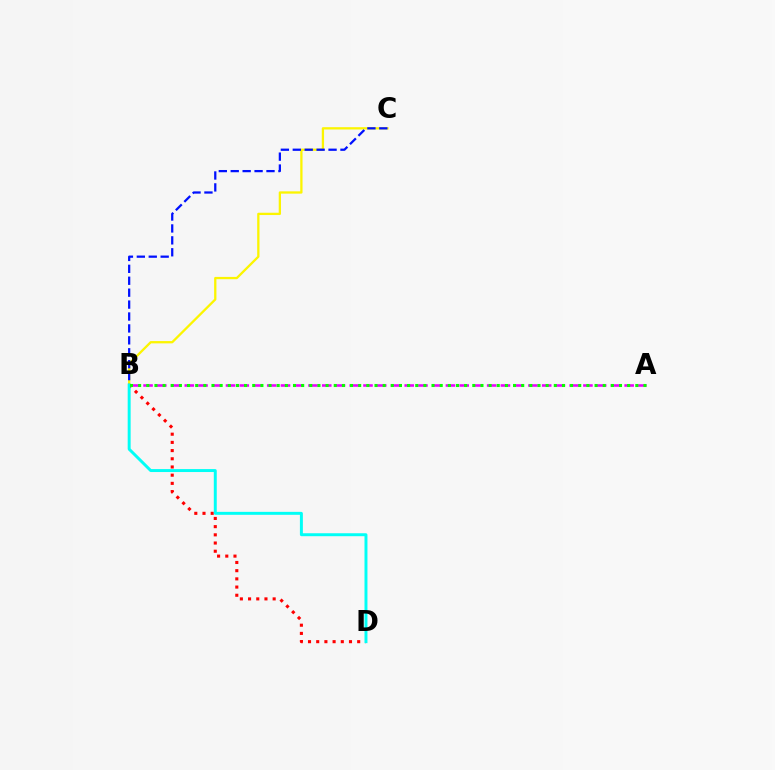{('B', 'C'): [{'color': '#fcf500', 'line_style': 'solid', 'thickness': 1.65}, {'color': '#0010ff', 'line_style': 'dashed', 'thickness': 1.62}], ('B', 'D'): [{'color': '#ff0000', 'line_style': 'dotted', 'thickness': 2.23}, {'color': '#00fff6', 'line_style': 'solid', 'thickness': 2.13}], ('A', 'B'): [{'color': '#ee00ff', 'line_style': 'dashed', 'thickness': 1.87}, {'color': '#08ff00', 'line_style': 'dotted', 'thickness': 2.21}]}